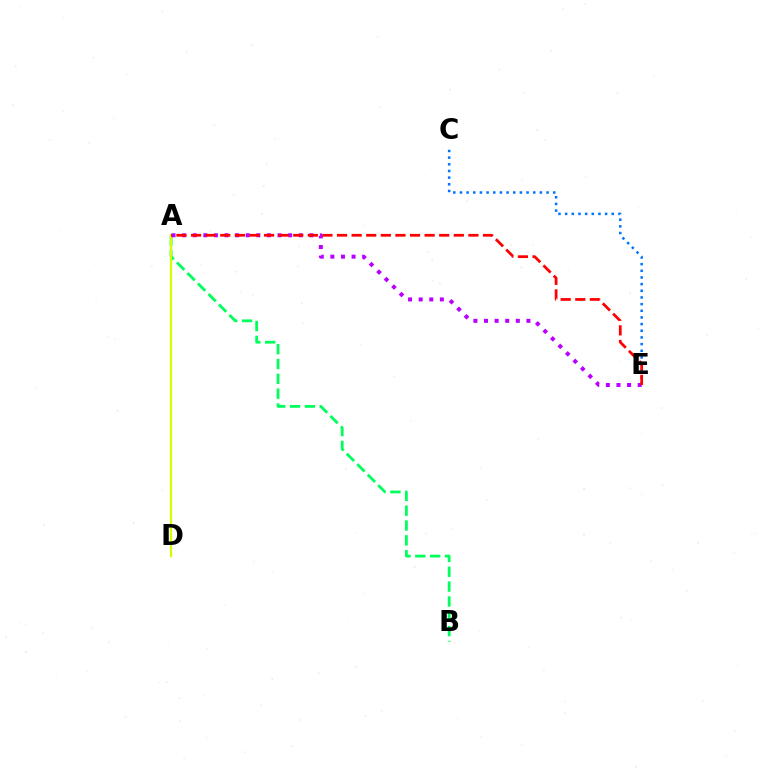{('A', 'B'): [{'color': '#00ff5c', 'line_style': 'dashed', 'thickness': 2.02}], ('C', 'E'): [{'color': '#0074ff', 'line_style': 'dotted', 'thickness': 1.81}], ('A', 'D'): [{'color': '#d1ff00', 'line_style': 'solid', 'thickness': 1.61}], ('A', 'E'): [{'color': '#b900ff', 'line_style': 'dotted', 'thickness': 2.88}, {'color': '#ff0000', 'line_style': 'dashed', 'thickness': 1.98}]}